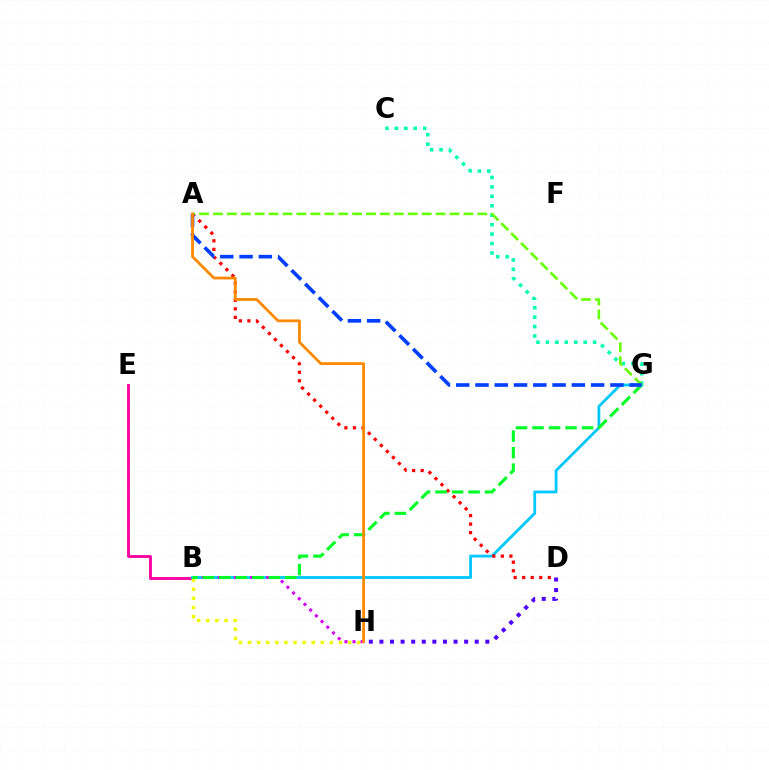{('B', 'E'): [{'color': '#ff00a0', 'line_style': 'solid', 'thickness': 2.05}], ('B', 'G'): [{'color': '#00c7ff', 'line_style': 'solid', 'thickness': 2.02}, {'color': '#00ff27', 'line_style': 'dashed', 'thickness': 2.24}], ('B', 'H'): [{'color': '#eeff00', 'line_style': 'dotted', 'thickness': 2.47}, {'color': '#d600ff', 'line_style': 'dotted', 'thickness': 2.19}], ('C', 'G'): [{'color': '#00ffaf', 'line_style': 'dotted', 'thickness': 2.57}], ('A', 'D'): [{'color': '#ff0000', 'line_style': 'dotted', 'thickness': 2.32}], ('A', 'G'): [{'color': '#66ff00', 'line_style': 'dashed', 'thickness': 1.89}, {'color': '#003fff', 'line_style': 'dashed', 'thickness': 2.62}], ('D', 'H'): [{'color': '#4f00ff', 'line_style': 'dotted', 'thickness': 2.88}], ('A', 'H'): [{'color': '#ff8800', 'line_style': 'solid', 'thickness': 1.98}]}